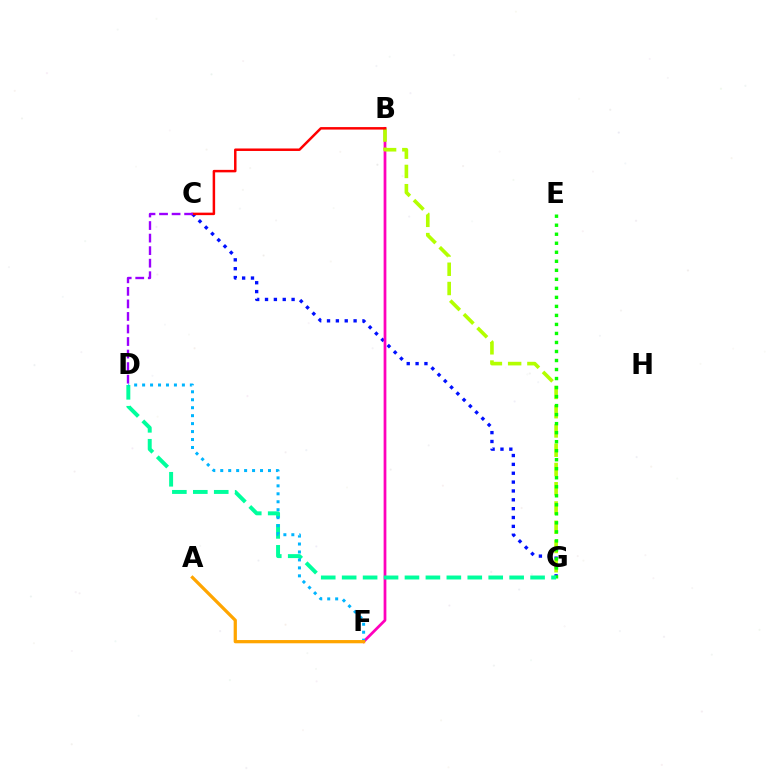{('C', 'G'): [{'color': '#0010ff', 'line_style': 'dotted', 'thickness': 2.41}], ('B', 'F'): [{'color': '#ff00bd', 'line_style': 'solid', 'thickness': 1.98}], ('B', 'G'): [{'color': '#b3ff00', 'line_style': 'dashed', 'thickness': 2.62}], ('E', 'G'): [{'color': '#08ff00', 'line_style': 'dotted', 'thickness': 2.45}], ('D', 'G'): [{'color': '#00ff9d', 'line_style': 'dashed', 'thickness': 2.84}], ('B', 'C'): [{'color': '#ff0000', 'line_style': 'solid', 'thickness': 1.79}], ('D', 'F'): [{'color': '#00b5ff', 'line_style': 'dotted', 'thickness': 2.16}], ('C', 'D'): [{'color': '#9b00ff', 'line_style': 'dashed', 'thickness': 1.7}], ('A', 'F'): [{'color': '#ffa500', 'line_style': 'solid', 'thickness': 2.33}]}